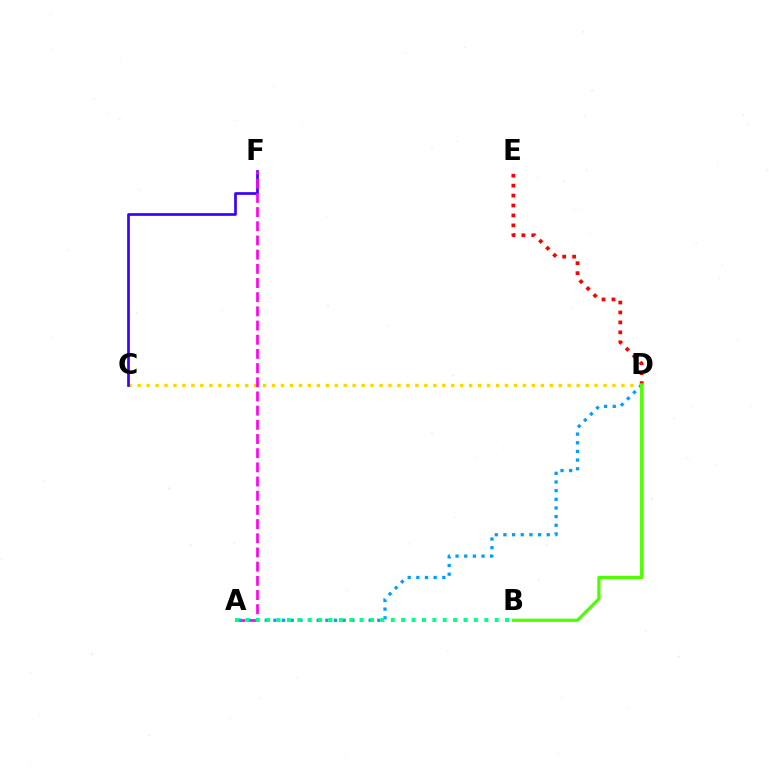{('D', 'E'): [{'color': '#ff0000', 'line_style': 'dotted', 'thickness': 2.7}], ('C', 'D'): [{'color': '#ffd500', 'line_style': 'dotted', 'thickness': 2.43}], ('C', 'F'): [{'color': '#3700ff', 'line_style': 'solid', 'thickness': 1.93}], ('A', 'F'): [{'color': '#ff00ed', 'line_style': 'dashed', 'thickness': 1.93}], ('A', 'D'): [{'color': '#009eff', 'line_style': 'dotted', 'thickness': 2.35}], ('A', 'B'): [{'color': '#00ff86', 'line_style': 'dotted', 'thickness': 2.82}], ('B', 'D'): [{'color': '#4fff00', 'line_style': 'solid', 'thickness': 2.33}]}